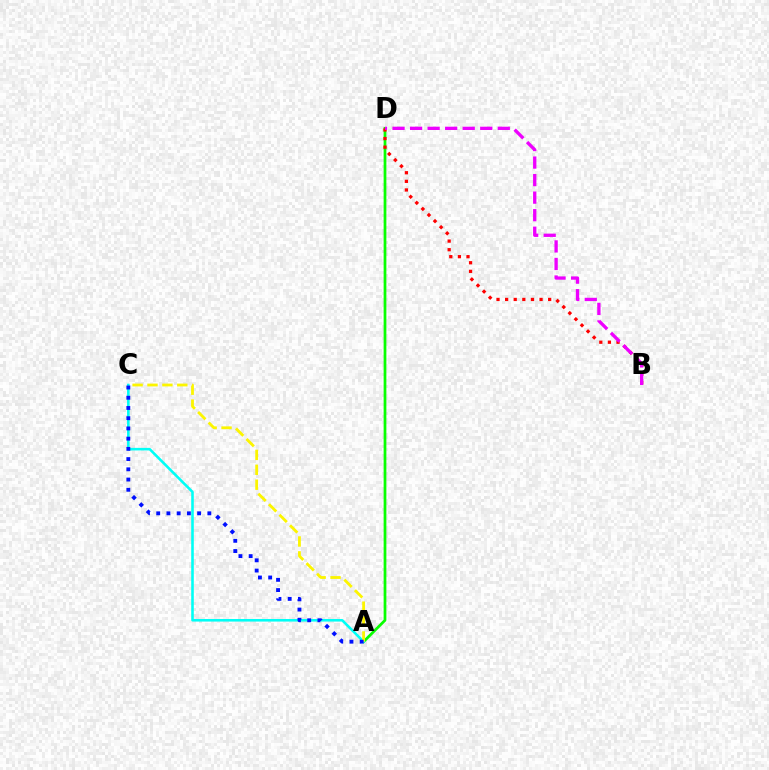{('A', 'D'): [{'color': '#08ff00', 'line_style': 'solid', 'thickness': 1.97}], ('B', 'D'): [{'color': '#ff0000', 'line_style': 'dotted', 'thickness': 2.34}, {'color': '#ee00ff', 'line_style': 'dashed', 'thickness': 2.38}], ('A', 'C'): [{'color': '#00fff6', 'line_style': 'solid', 'thickness': 1.86}, {'color': '#fcf500', 'line_style': 'dashed', 'thickness': 2.02}, {'color': '#0010ff', 'line_style': 'dotted', 'thickness': 2.78}]}